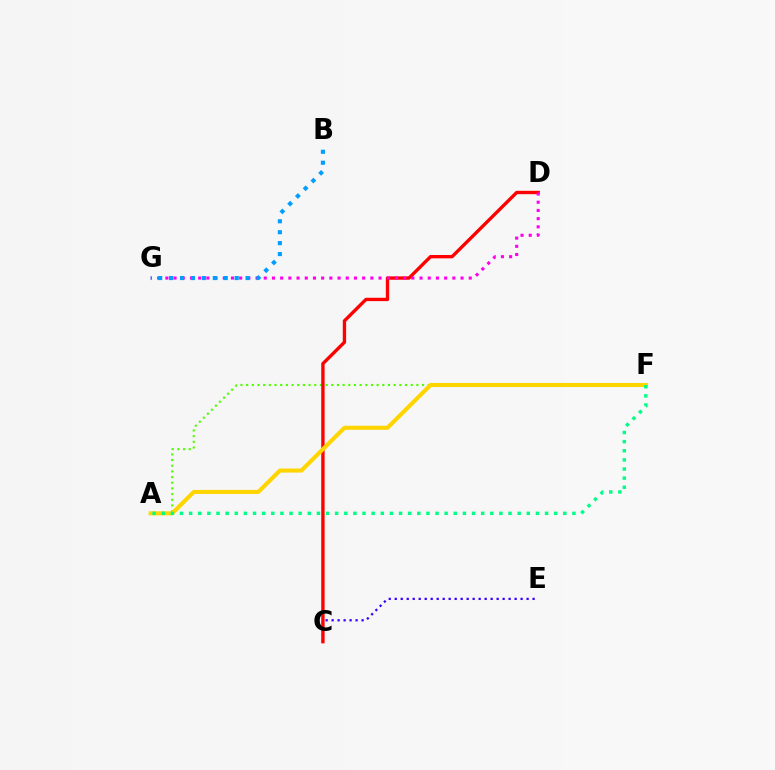{('C', 'E'): [{'color': '#3700ff', 'line_style': 'dotted', 'thickness': 1.63}], ('A', 'F'): [{'color': '#4fff00', 'line_style': 'dotted', 'thickness': 1.54}, {'color': '#ffd500', 'line_style': 'solid', 'thickness': 2.93}, {'color': '#00ff86', 'line_style': 'dotted', 'thickness': 2.48}], ('C', 'D'): [{'color': '#ff0000', 'line_style': 'solid', 'thickness': 2.42}], ('D', 'G'): [{'color': '#ff00ed', 'line_style': 'dotted', 'thickness': 2.23}], ('B', 'G'): [{'color': '#009eff', 'line_style': 'dotted', 'thickness': 2.97}]}